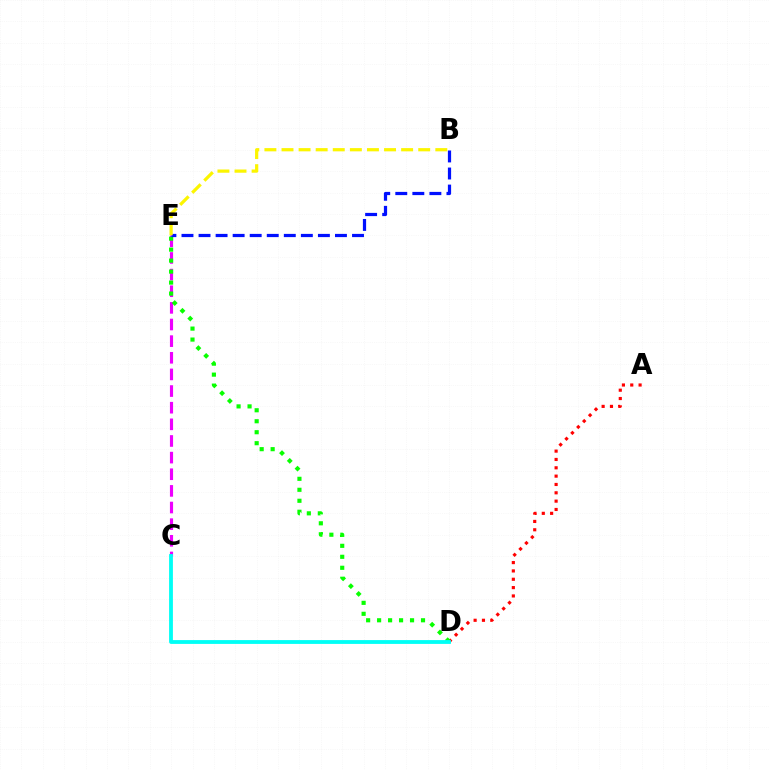{('C', 'E'): [{'color': '#ee00ff', 'line_style': 'dashed', 'thickness': 2.26}], ('A', 'D'): [{'color': '#ff0000', 'line_style': 'dotted', 'thickness': 2.26}], ('D', 'E'): [{'color': '#08ff00', 'line_style': 'dotted', 'thickness': 2.98}], ('B', 'E'): [{'color': '#0010ff', 'line_style': 'dashed', 'thickness': 2.32}, {'color': '#fcf500', 'line_style': 'dashed', 'thickness': 2.32}], ('C', 'D'): [{'color': '#00fff6', 'line_style': 'solid', 'thickness': 2.74}]}